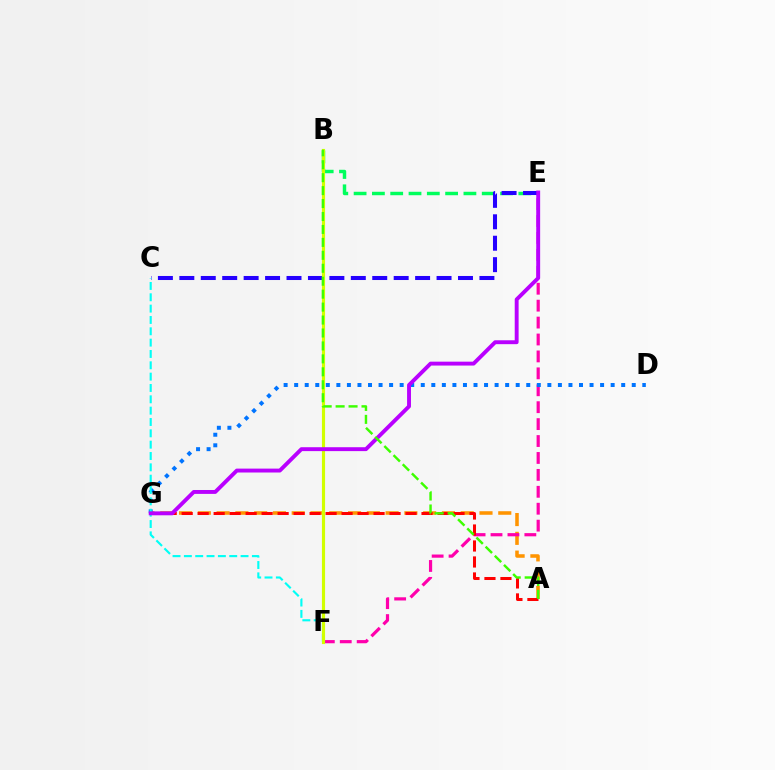{('A', 'G'): [{'color': '#ff9400', 'line_style': 'dashed', 'thickness': 2.55}, {'color': '#ff0000', 'line_style': 'dashed', 'thickness': 2.17}], ('B', 'E'): [{'color': '#00ff5c', 'line_style': 'dashed', 'thickness': 2.49}], ('E', 'F'): [{'color': '#ff00ac', 'line_style': 'dashed', 'thickness': 2.3}], ('C', 'E'): [{'color': '#2500ff', 'line_style': 'dashed', 'thickness': 2.91}], ('D', 'G'): [{'color': '#0074ff', 'line_style': 'dotted', 'thickness': 2.87}], ('C', 'F'): [{'color': '#00fff6', 'line_style': 'dashed', 'thickness': 1.54}], ('B', 'F'): [{'color': '#d1ff00', 'line_style': 'solid', 'thickness': 2.26}], ('E', 'G'): [{'color': '#b900ff', 'line_style': 'solid', 'thickness': 2.81}], ('A', 'B'): [{'color': '#3dff00', 'line_style': 'dashed', 'thickness': 1.76}]}